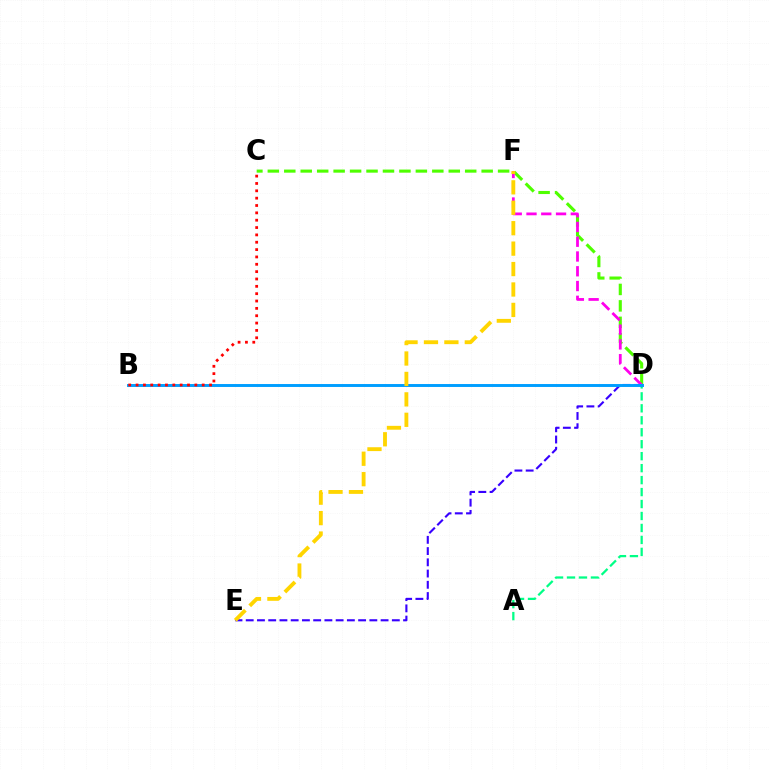{('A', 'D'): [{'color': '#00ff86', 'line_style': 'dashed', 'thickness': 1.63}], ('C', 'D'): [{'color': '#4fff00', 'line_style': 'dashed', 'thickness': 2.23}], ('D', 'E'): [{'color': '#3700ff', 'line_style': 'dashed', 'thickness': 1.53}], ('D', 'F'): [{'color': '#ff00ed', 'line_style': 'dashed', 'thickness': 2.01}], ('B', 'D'): [{'color': '#009eff', 'line_style': 'solid', 'thickness': 2.12}], ('B', 'C'): [{'color': '#ff0000', 'line_style': 'dotted', 'thickness': 2.0}], ('E', 'F'): [{'color': '#ffd500', 'line_style': 'dashed', 'thickness': 2.78}]}